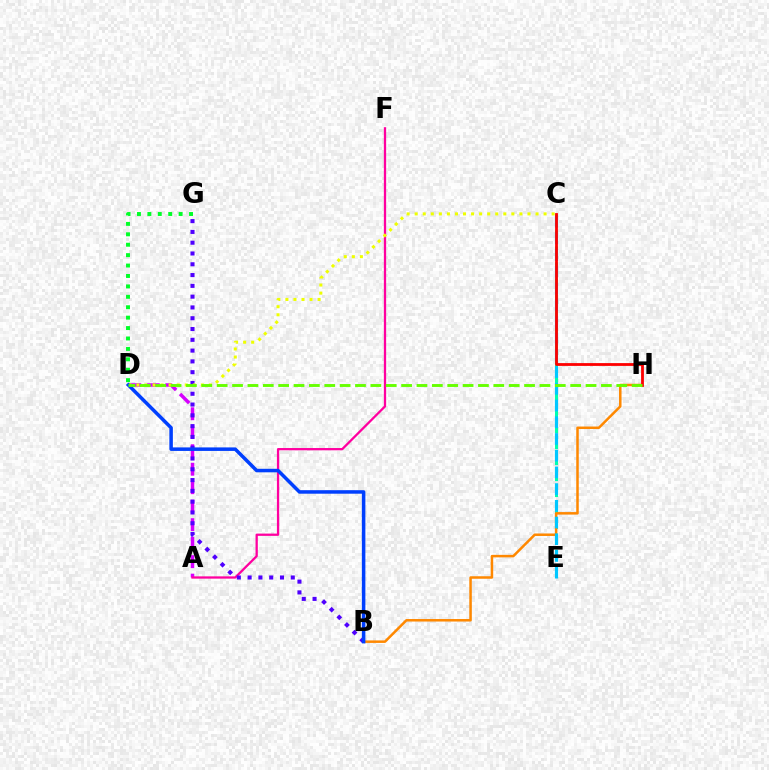{('A', 'D'): [{'color': '#d600ff', 'line_style': 'dashed', 'thickness': 2.51}], ('C', 'E'): [{'color': '#00ffaf', 'line_style': 'dashed', 'thickness': 2.17}, {'color': '#00c7ff', 'line_style': 'dashed', 'thickness': 2.27}], ('A', 'F'): [{'color': '#ff00a0', 'line_style': 'solid', 'thickness': 1.64}], ('B', 'H'): [{'color': '#ff8800', 'line_style': 'solid', 'thickness': 1.8}], ('B', 'G'): [{'color': '#4f00ff', 'line_style': 'dotted', 'thickness': 2.93}], ('C', 'D'): [{'color': '#eeff00', 'line_style': 'dotted', 'thickness': 2.19}], ('B', 'D'): [{'color': '#003fff', 'line_style': 'solid', 'thickness': 2.53}], ('C', 'H'): [{'color': '#ff0000', 'line_style': 'solid', 'thickness': 2.01}], ('D', 'H'): [{'color': '#66ff00', 'line_style': 'dashed', 'thickness': 2.09}], ('D', 'G'): [{'color': '#00ff27', 'line_style': 'dotted', 'thickness': 2.83}]}